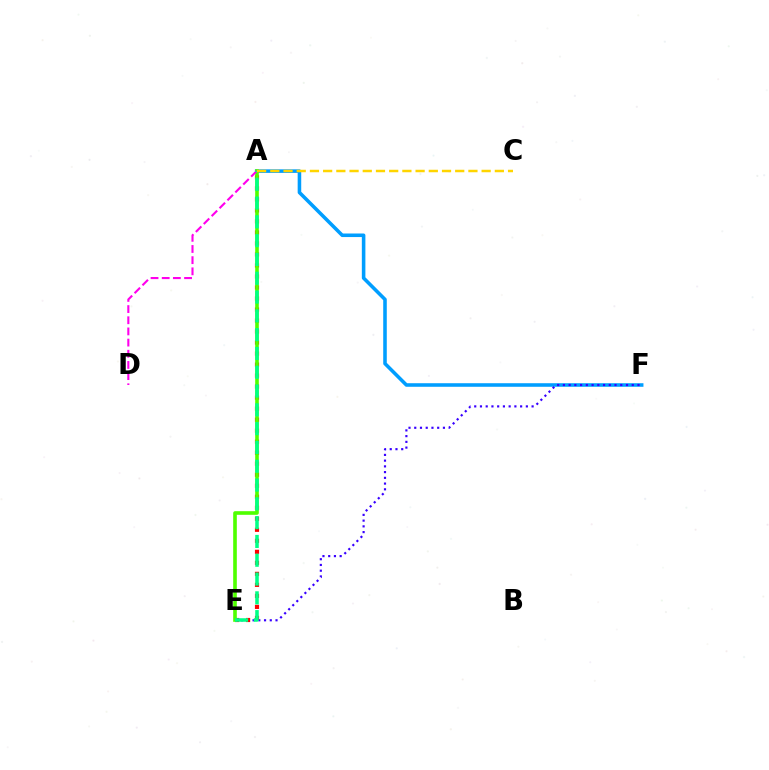{('A', 'F'): [{'color': '#009eff', 'line_style': 'solid', 'thickness': 2.56}], ('E', 'F'): [{'color': '#3700ff', 'line_style': 'dotted', 'thickness': 1.56}], ('A', 'E'): [{'color': '#ff0000', 'line_style': 'dotted', 'thickness': 2.99}, {'color': '#4fff00', 'line_style': 'solid', 'thickness': 2.61}, {'color': '#00ff86', 'line_style': 'dashed', 'thickness': 2.55}], ('A', 'D'): [{'color': '#ff00ed', 'line_style': 'dashed', 'thickness': 1.52}], ('A', 'C'): [{'color': '#ffd500', 'line_style': 'dashed', 'thickness': 1.79}]}